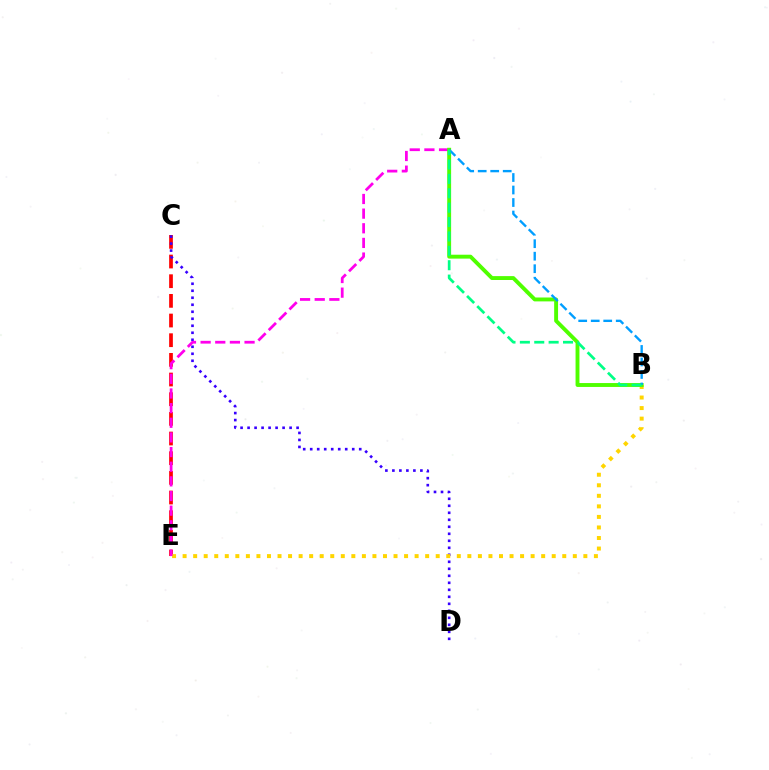{('C', 'E'): [{'color': '#ff0000', 'line_style': 'dashed', 'thickness': 2.67}], ('C', 'D'): [{'color': '#3700ff', 'line_style': 'dotted', 'thickness': 1.9}], ('B', 'E'): [{'color': '#ffd500', 'line_style': 'dotted', 'thickness': 2.87}], ('A', 'E'): [{'color': '#ff00ed', 'line_style': 'dashed', 'thickness': 1.99}], ('A', 'B'): [{'color': '#4fff00', 'line_style': 'solid', 'thickness': 2.8}, {'color': '#009eff', 'line_style': 'dashed', 'thickness': 1.7}, {'color': '#00ff86', 'line_style': 'dashed', 'thickness': 1.95}]}